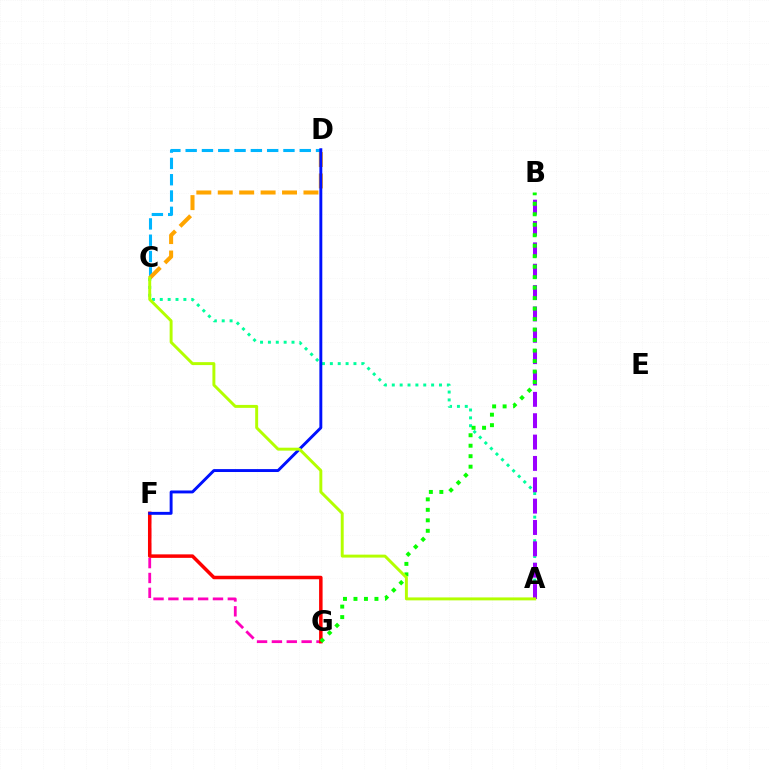{('F', 'G'): [{'color': '#ff00bd', 'line_style': 'dashed', 'thickness': 2.02}, {'color': '#ff0000', 'line_style': 'solid', 'thickness': 2.52}], ('C', 'D'): [{'color': '#00b5ff', 'line_style': 'dashed', 'thickness': 2.21}, {'color': '#ffa500', 'line_style': 'dashed', 'thickness': 2.91}], ('A', 'C'): [{'color': '#00ff9d', 'line_style': 'dotted', 'thickness': 2.14}, {'color': '#b3ff00', 'line_style': 'solid', 'thickness': 2.12}], ('A', 'B'): [{'color': '#9b00ff', 'line_style': 'dashed', 'thickness': 2.9}], ('B', 'G'): [{'color': '#08ff00', 'line_style': 'dotted', 'thickness': 2.85}], ('D', 'F'): [{'color': '#0010ff', 'line_style': 'solid', 'thickness': 2.1}]}